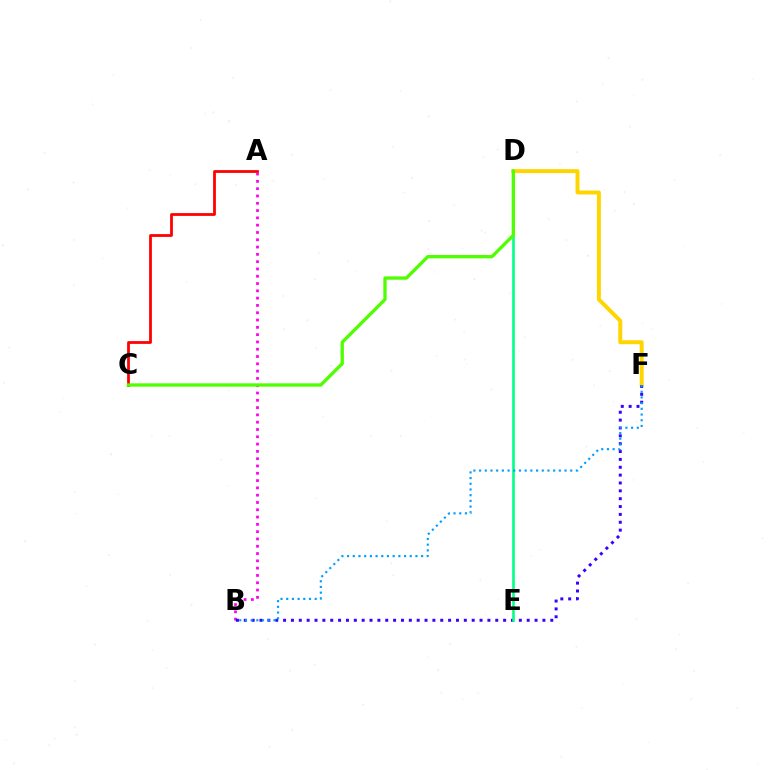{('A', 'B'): [{'color': '#ff00ed', 'line_style': 'dotted', 'thickness': 1.98}], ('A', 'C'): [{'color': '#ff0000', 'line_style': 'solid', 'thickness': 1.99}], ('D', 'F'): [{'color': '#ffd500', 'line_style': 'solid', 'thickness': 2.84}], ('B', 'F'): [{'color': '#3700ff', 'line_style': 'dotted', 'thickness': 2.14}, {'color': '#009eff', 'line_style': 'dotted', 'thickness': 1.55}], ('D', 'E'): [{'color': '#00ff86', 'line_style': 'solid', 'thickness': 1.86}], ('C', 'D'): [{'color': '#4fff00', 'line_style': 'solid', 'thickness': 2.39}]}